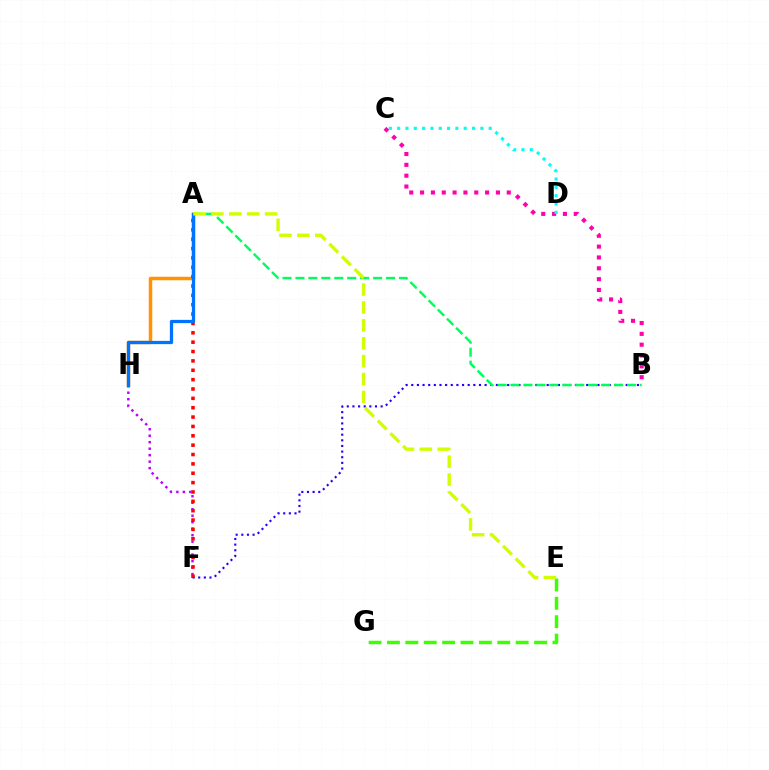{('F', 'H'): [{'color': '#b900ff', 'line_style': 'dotted', 'thickness': 1.76}], ('B', 'F'): [{'color': '#2500ff', 'line_style': 'dotted', 'thickness': 1.53}], ('A', 'H'): [{'color': '#ff9400', 'line_style': 'solid', 'thickness': 2.52}, {'color': '#0074ff', 'line_style': 'solid', 'thickness': 2.35}], ('A', 'B'): [{'color': '#00ff5c', 'line_style': 'dashed', 'thickness': 1.76}], ('E', 'G'): [{'color': '#3dff00', 'line_style': 'dashed', 'thickness': 2.5}], ('A', 'F'): [{'color': '#ff0000', 'line_style': 'dotted', 'thickness': 2.54}], ('B', 'C'): [{'color': '#ff00ac', 'line_style': 'dotted', 'thickness': 2.94}], ('C', 'D'): [{'color': '#00fff6', 'line_style': 'dotted', 'thickness': 2.26}], ('A', 'E'): [{'color': '#d1ff00', 'line_style': 'dashed', 'thickness': 2.43}]}